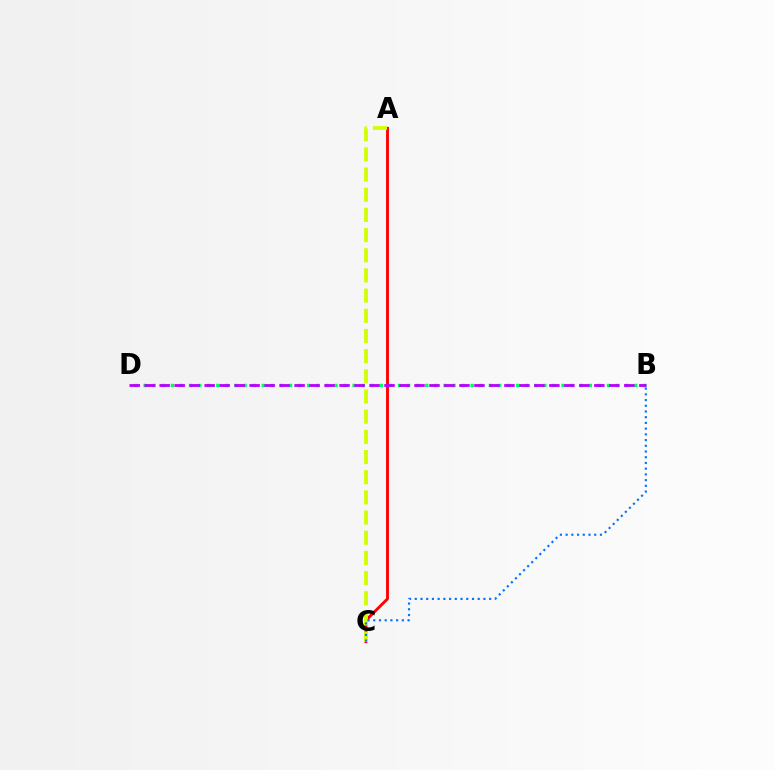{('A', 'C'): [{'color': '#ff0000', 'line_style': 'solid', 'thickness': 2.07}, {'color': '#d1ff00', 'line_style': 'dashed', 'thickness': 2.74}], ('B', 'D'): [{'color': '#00ff5c', 'line_style': 'dotted', 'thickness': 2.47}, {'color': '#b900ff', 'line_style': 'dashed', 'thickness': 2.04}], ('B', 'C'): [{'color': '#0074ff', 'line_style': 'dotted', 'thickness': 1.55}]}